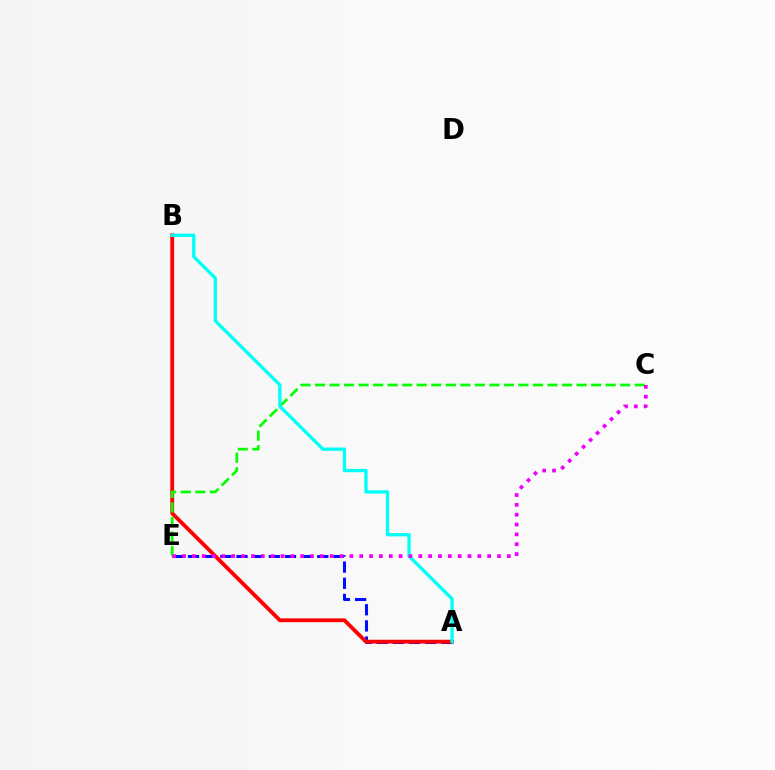{('A', 'E'): [{'color': '#0010ff', 'line_style': 'dashed', 'thickness': 2.2}], ('B', 'E'): [{'color': '#fcf500', 'line_style': 'dotted', 'thickness': 2.12}], ('A', 'B'): [{'color': '#ff0000', 'line_style': 'solid', 'thickness': 2.76}, {'color': '#00fff6', 'line_style': 'solid', 'thickness': 2.38}], ('C', 'E'): [{'color': '#08ff00', 'line_style': 'dashed', 'thickness': 1.97}, {'color': '#ee00ff', 'line_style': 'dotted', 'thickness': 2.67}]}